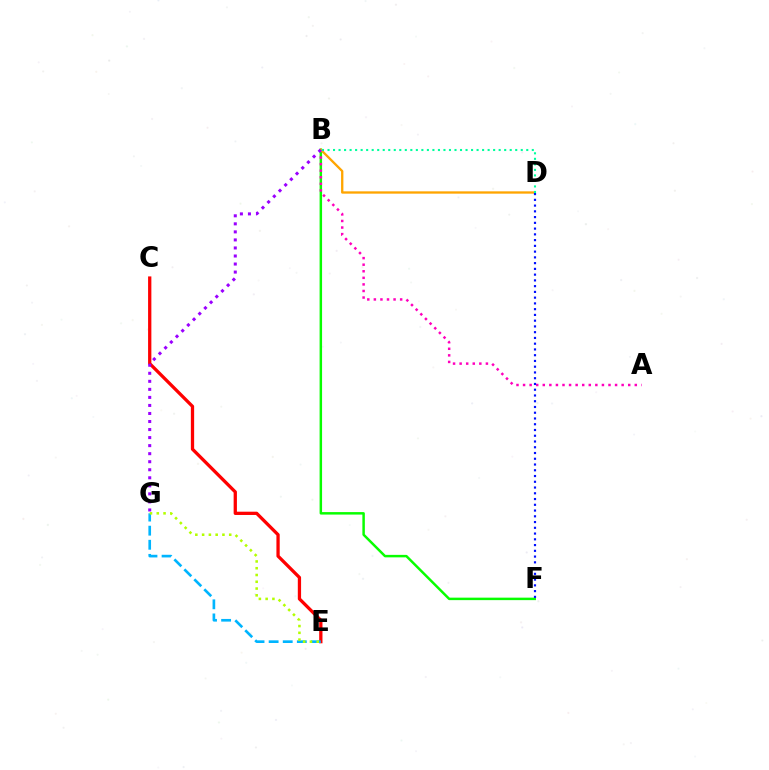{('B', 'F'): [{'color': '#08ff00', 'line_style': 'solid', 'thickness': 1.79}], ('A', 'B'): [{'color': '#ff00bd', 'line_style': 'dotted', 'thickness': 1.79}], ('B', 'D'): [{'color': '#ffa500', 'line_style': 'solid', 'thickness': 1.67}, {'color': '#00ff9d', 'line_style': 'dotted', 'thickness': 1.5}], ('C', 'E'): [{'color': '#ff0000', 'line_style': 'solid', 'thickness': 2.36}], ('E', 'G'): [{'color': '#00b5ff', 'line_style': 'dashed', 'thickness': 1.91}, {'color': '#b3ff00', 'line_style': 'dotted', 'thickness': 1.84}], ('D', 'F'): [{'color': '#0010ff', 'line_style': 'dotted', 'thickness': 1.56}], ('B', 'G'): [{'color': '#9b00ff', 'line_style': 'dotted', 'thickness': 2.18}]}